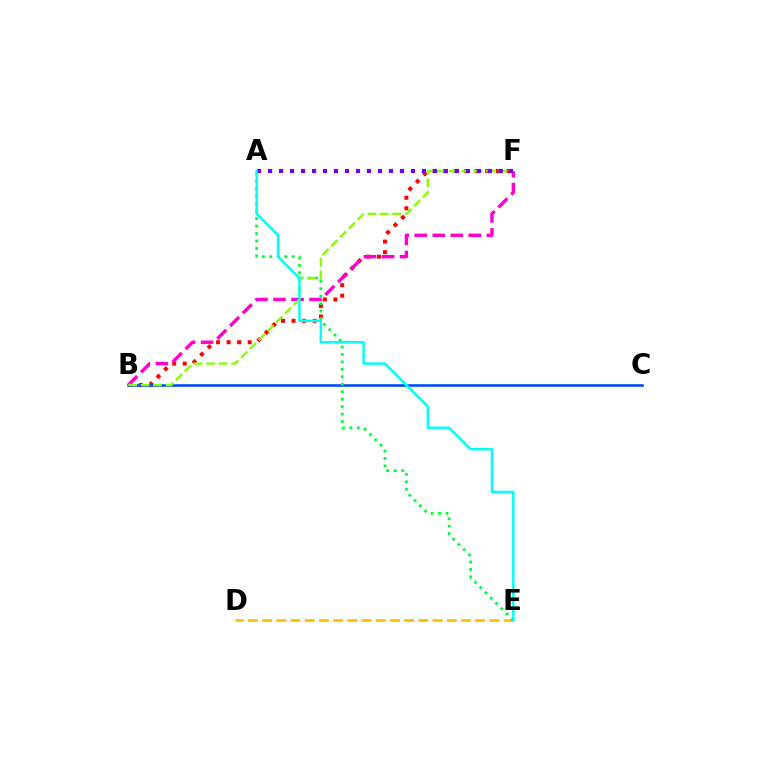{('B', 'F'): [{'color': '#ff0000', 'line_style': 'dotted', 'thickness': 2.86}, {'color': '#ff00cf', 'line_style': 'dashed', 'thickness': 2.45}, {'color': '#84ff00', 'line_style': 'dashed', 'thickness': 1.69}], ('D', 'E'): [{'color': '#ffbd00', 'line_style': 'dashed', 'thickness': 1.93}], ('B', 'C'): [{'color': '#004bff', 'line_style': 'solid', 'thickness': 1.87}], ('A', 'E'): [{'color': '#00ff39', 'line_style': 'dotted', 'thickness': 2.03}, {'color': '#00fff6', 'line_style': 'solid', 'thickness': 1.77}], ('A', 'F'): [{'color': '#7200ff', 'line_style': 'dotted', 'thickness': 2.99}]}